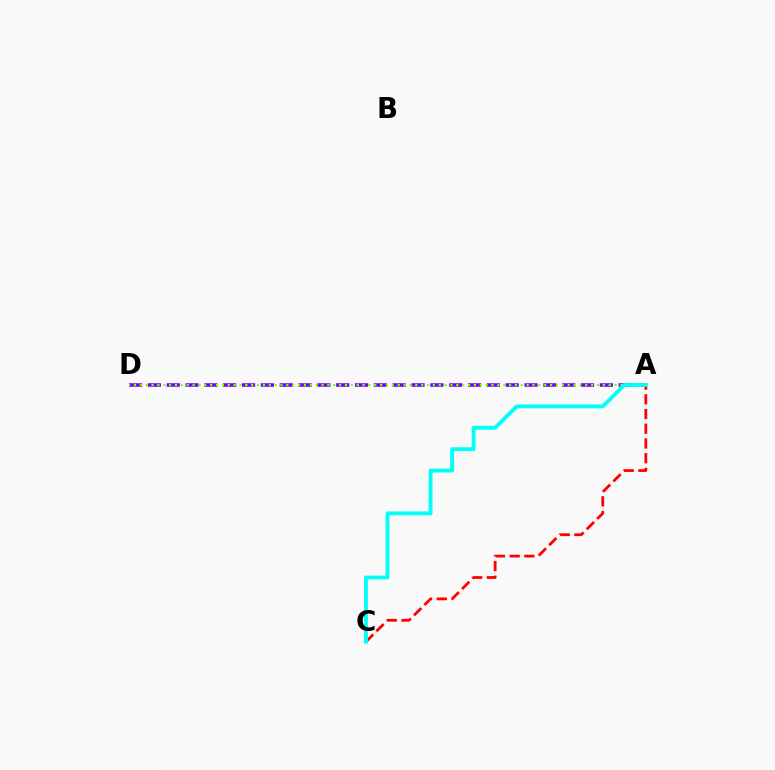{('A', 'D'): [{'color': '#7200ff', 'line_style': 'dashed', 'thickness': 2.56}, {'color': '#84ff00', 'line_style': 'dotted', 'thickness': 1.59}], ('A', 'C'): [{'color': '#ff0000', 'line_style': 'dashed', 'thickness': 2.0}, {'color': '#00fff6', 'line_style': 'solid', 'thickness': 2.77}]}